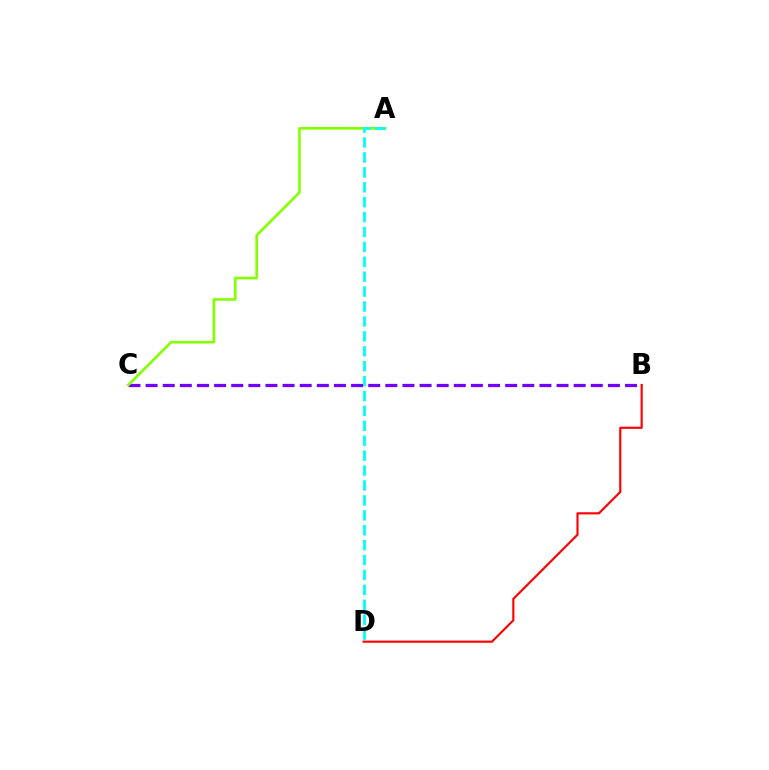{('B', 'C'): [{'color': '#7200ff', 'line_style': 'dashed', 'thickness': 2.33}], ('A', 'C'): [{'color': '#84ff00', 'line_style': 'solid', 'thickness': 1.89}], ('A', 'D'): [{'color': '#00fff6', 'line_style': 'dashed', 'thickness': 2.03}], ('B', 'D'): [{'color': '#ff0000', 'line_style': 'solid', 'thickness': 1.55}]}